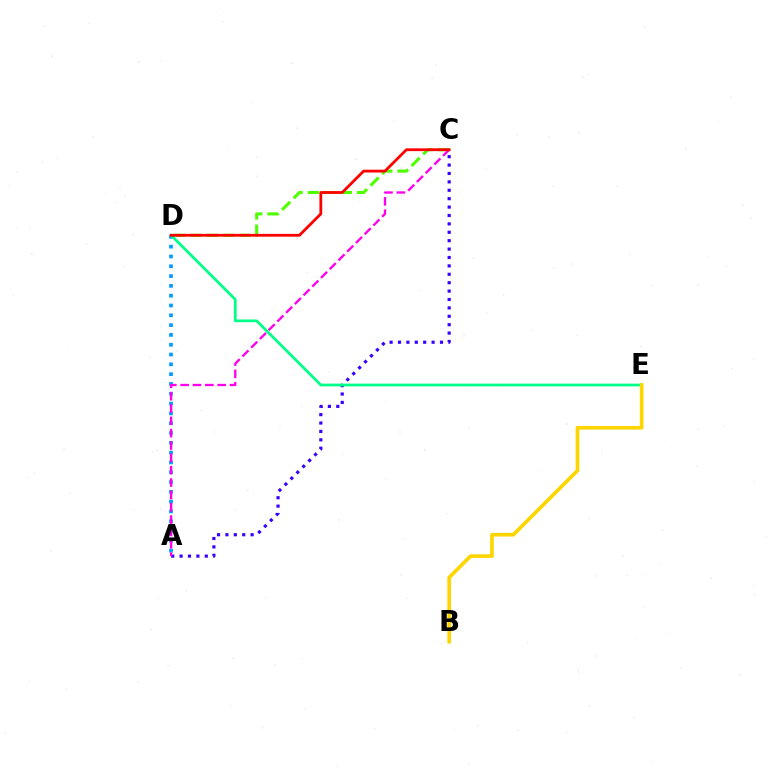{('A', 'C'): [{'color': '#3700ff', 'line_style': 'dotted', 'thickness': 2.28}, {'color': '#ff00ed', 'line_style': 'dashed', 'thickness': 1.68}], ('A', 'D'): [{'color': '#009eff', 'line_style': 'dotted', 'thickness': 2.66}], ('D', 'E'): [{'color': '#00ff86', 'line_style': 'solid', 'thickness': 1.97}], ('C', 'D'): [{'color': '#4fff00', 'line_style': 'dashed', 'thickness': 2.23}, {'color': '#ff0000', 'line_style': 'solid', 'thickness': 2.01}], ('B', 'E'): [{'color': '#ffd500', 'line_style': 'solid', 'thickness': 2.64}]}